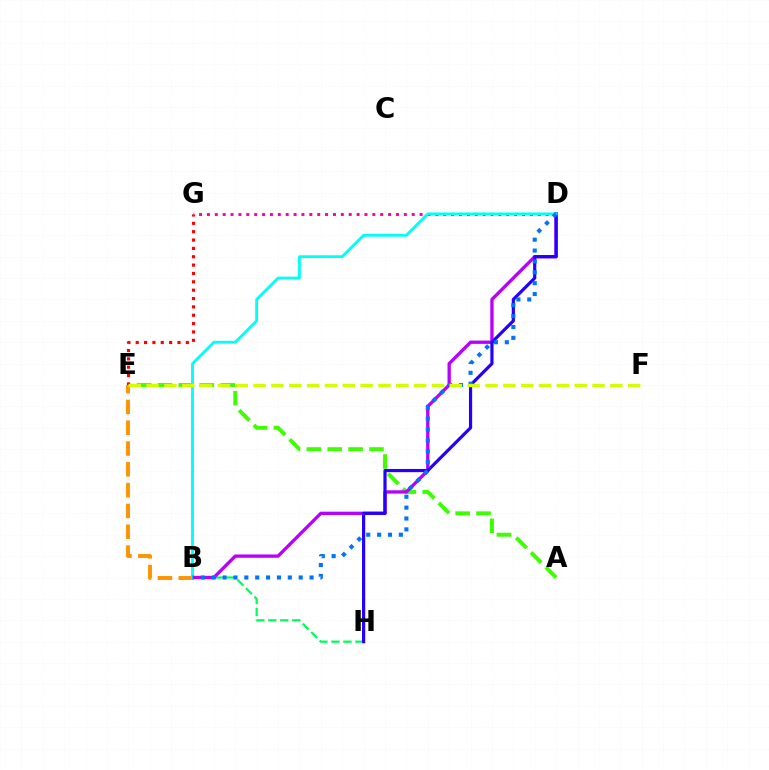{('B', 'H'): [{'color': '#00ff5c', 'line_style': 'dashed', 'thickness': 1.63}], ('A', 'E'): [{'color': '#3dff00', 'line_style': 'dashed', 'thickness': 2.84}], ('E', 'G'): [{'color': '#ff0000', 'line_style': 'dotted', 'thickness': 2.27}], ('B', 'D'): [{'color': '#b900ff', 'line_style': 'solid', 'thickness': 2.39}, {'color': '#00fff6', 'line_style': 'solid', 'thickness': 2.05}, {'color': '#0074ff', 'line_style': 'dotted', 'thickness': 2.95}], ('D', 'H'): [{'color': '#2500ff', 'line_style': 'solid', 'thickness': 2.3}], ('D', 'G'): [{'color': '#ff00ac', 'line_style': 'dotted', 'thickness': 2.14}], ('B', 'E'): [{'color': '#ff9400', 'line_style': 'dashed', 'thickness': 2.83}], ('E', 'F'): [{'color': '#d1ff00', 'line_style': 'dashed', 'thickness': 2.42}]}